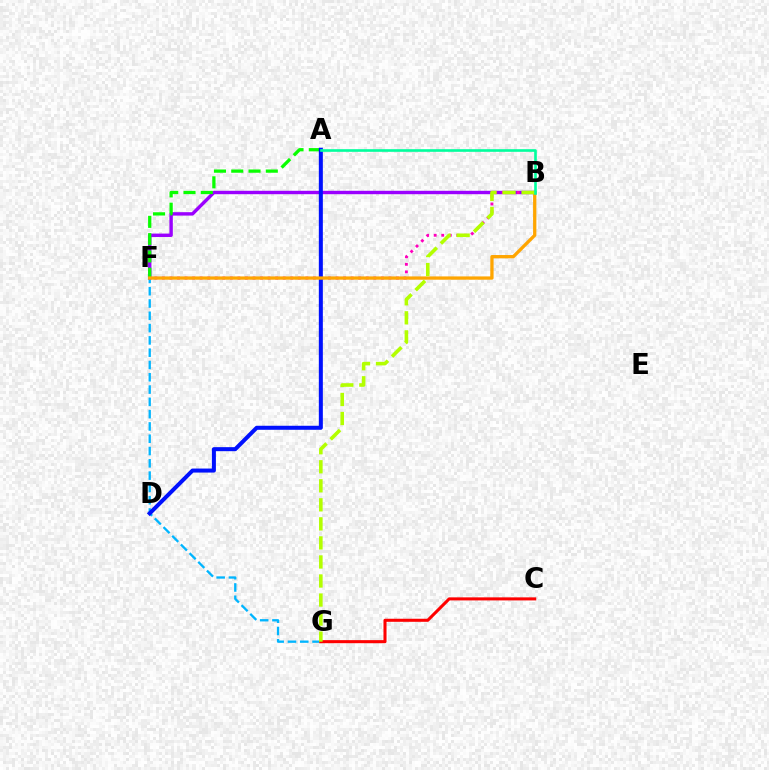{('B', 'F'): [{'color': '#9b00ff', 'line_style': 'solid', 'thickness': 2.45}, {'color': '#ff00bd', 'line_style': 'dotted', 'thickness': 2.05}, {'color': '#ffa500', 'line_style': 'solid', 'thickness': 2.37}], ('F', 'G'): [{'color': '#00b5ff', 'line_style': 'dashed', 'thickness': 1.67}], ('A', 'F'): [{'color': '#08ff00', 'line_style': 'dashed', 'thickness': 2.35}], ('A', 'D'): [{'color': '#0010ff', 'line_style': 'solid', 'thickness': 2.9}], ('C', 'G'): [{'color': '#ff0000', 'line_style': 'solid', 'thickness': 2.2}], ('B', 'G'): [{'color': '#b3ff00', 'line_style': 'dashed', 'thickness': 2.59}], ('A', 'B'): [{'color': '#00ff9d', 'line_style': 'solid', 'thickness': 1.9}]}